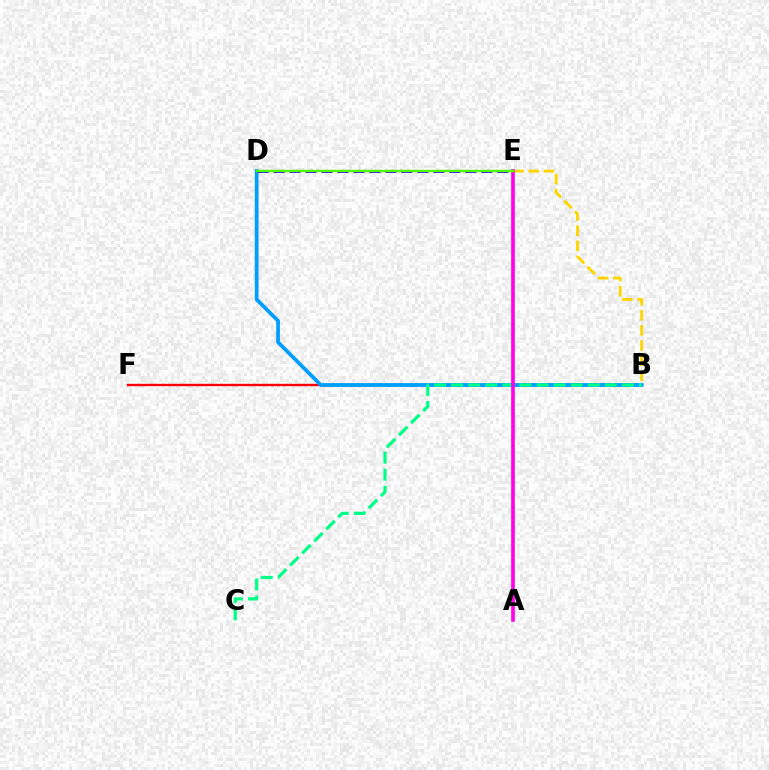{('B', 'E'): [{'color': '#ffd500', 'line_style': 'dashed', 'thickness': 2.06}], ('B', 'F'): [{'color': '#ff0000', 'line_style': 'solid', 'thickness': 1.69}], ('B', 'D'): [{'color': '#009eff', 'line_style': 'solid', 'thickness': 2.7}], ('B', 'C'): [{'color': '#00ff86', 'line_style': 'dashed', 'thickness': 2.32}], ('D', 'E'): [{'color': '#3700ff', 'line_style': 'dashed', 'thickness': 2.17}, {'color': '#4fff00', 'line_style': 'solid', 'thickness': 1.77}], ('A', 'E'): [{'color': '#ff00ed', 'line_style': 'solid', 'thickness': 2.62}]}